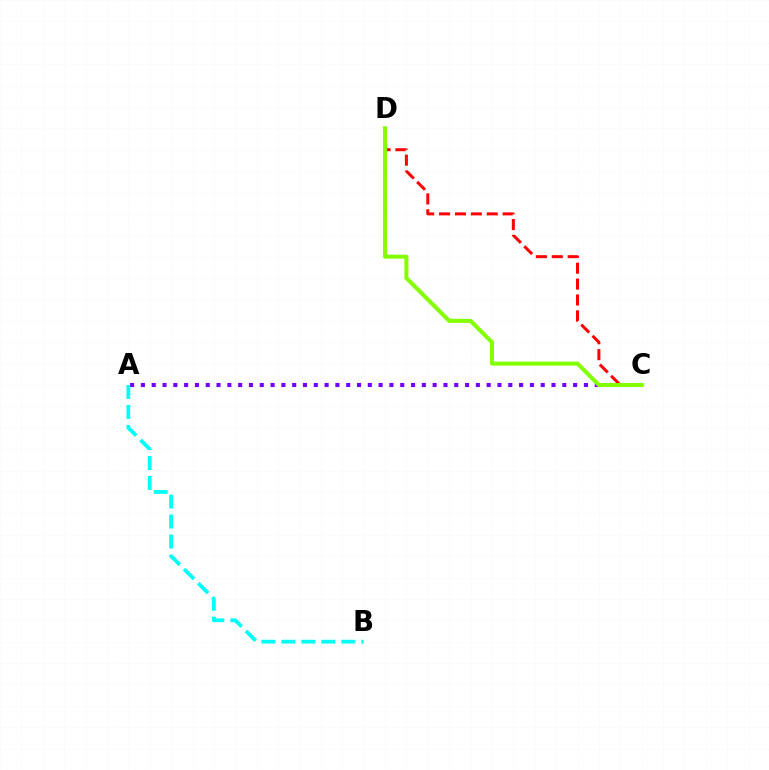{('A', 'C'): [{'color': '#7200ff', 'line_style': 'dotted', 'thickness': 2.94}], ('C', 'D'): [{'color': '#ff0000', 'line_style': 'dashed', 'thickness': 2.16}, {'color': '#84ff00', 'line_style': 'solid', 'thickness': 2.91}], ('A', 'B'): [{'color': '#00fff6', 'line_style': 'dashed', 'thickness': 2.71}]}